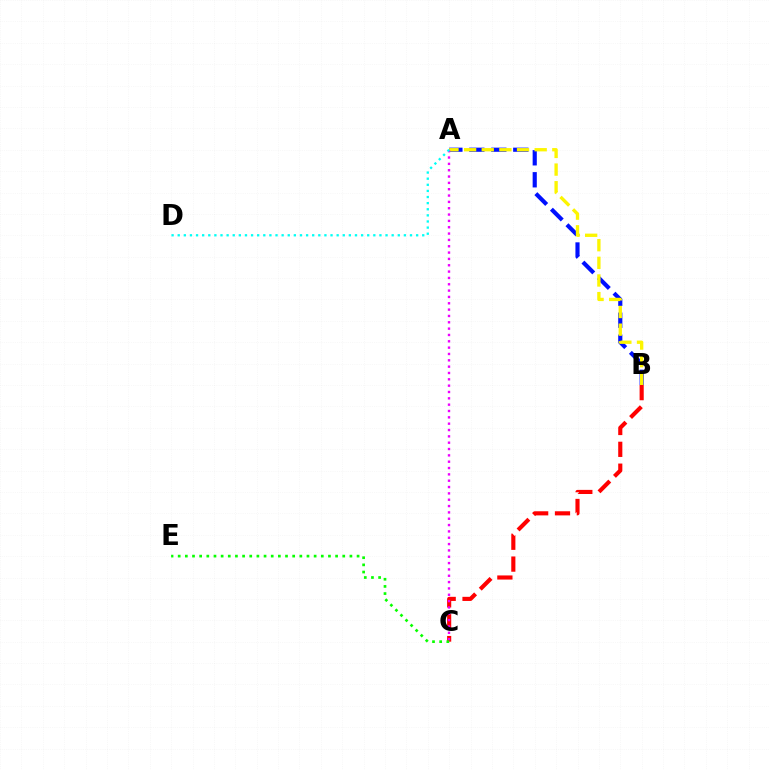{('B', 'C'): [{'color': '#ff0000', 'line_style': 'dashed', 'thickness': 2.97}], ('A', 'B'): [{'color': '#0010ff', 'line_style': 'dashed', 'thickness': 2.99}, {'color': '#fcf500', 'line_style': 'dashed', 'thickness': 2.4}], ('A', 'C'): [{'color': '#ee00ff', 'line_style': 'dotted', 'thickness': 1.72}], ('A', 'D'): [{'color': '#00fff6', 'line_style': 'dotted', 'thickness': 1.66}], ('C', 'E'): [{'color': '#08ff00', 'line_style': 'dotted', 'thickness': 1.94}]}